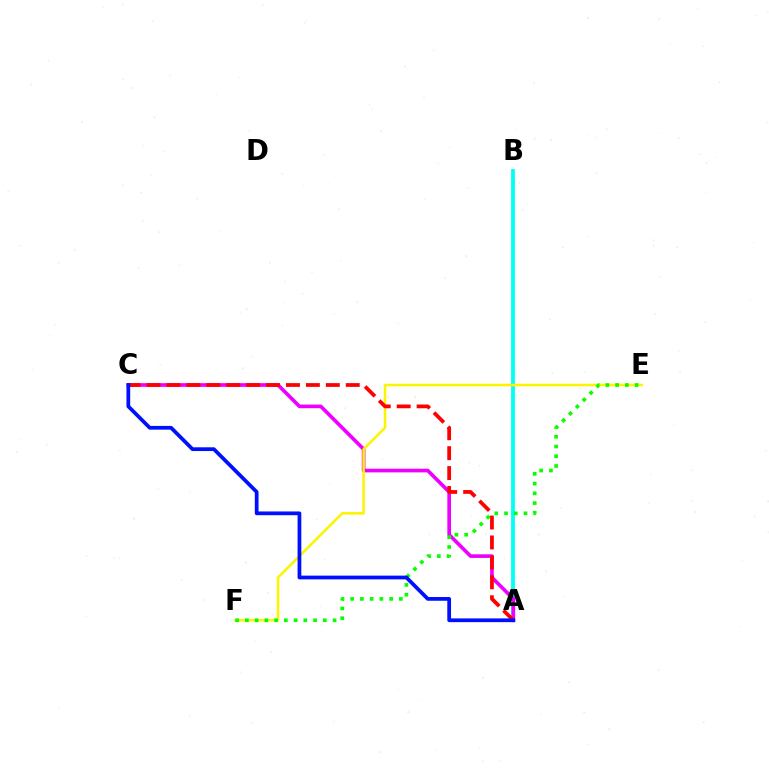{('A', 'B'): [{'color': '#00fff6', 'line_style': 'solid', 'thickness': 2.74}], ('A', 'C'): [{'color': '#ee00ff', 'line_style': 'solid', 'thickness': 2.63}, {'color': '#ff0000', 'line_style': 'dashed', 'thickness': 2.71}, {'color': '#0010ff', 'line_style': 'solid', 'thickness': 2.7}], ('E', 'F'): [{'color': '#fcf500', 'line_style': 'solid', 'thickness': 1.83}, {'color': '#08ff00', 'line_style': 'dotted', 'thickness': 2.65}]}